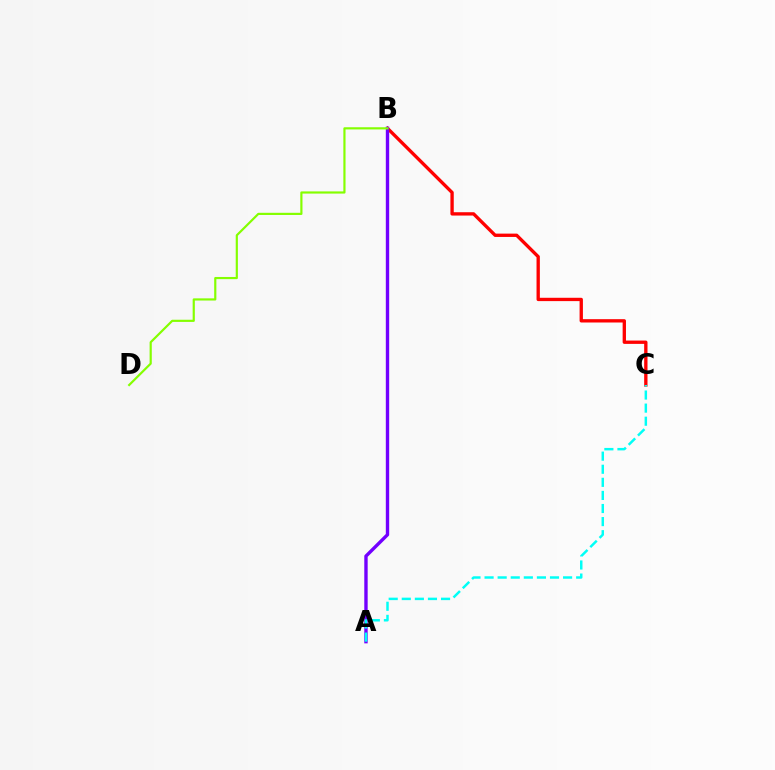{('B', 'C'): [{'color': '#ff0000', 'line_style': 'solid', 'thickness': 2.4}], ('A', 'B'): [{'color': '#7200ff', 'line_style': 'solid', 'thickness': 2.43}], ('A', 'C'): [{'color': '#00fff6', 'line_style': 'dashed', 'thickness': 1.78}], ('B', 'D'): [{'color': '#84ff00', 'line_style': 'solid', 'thickness': 1.57}]}